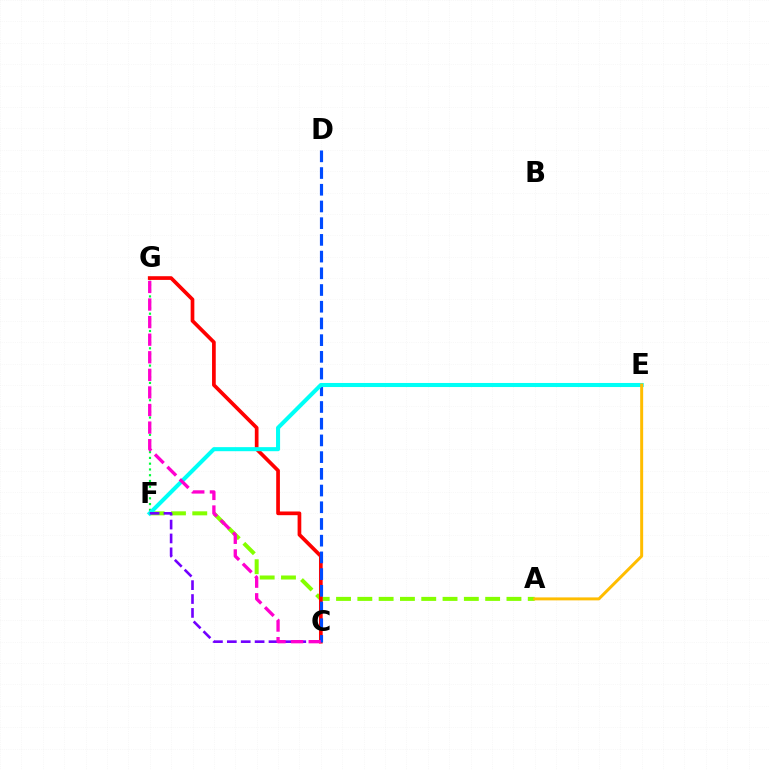{('F', 'G'): [{'color': '#00ff39', 'line_style': 'dotted', 'thickness': 1.57}], ('A', 'F'): [{'color': '#84ff00', 'line_style': 'dashed', 'thickness': 2.89}], ('C', 'G'): [{'color': '#ff0000', 'line_style': 'solid', 'thickness': 2.66}, {'color': '#ff00cf', 'line_style': 'dashed', 'thickness': 2.39}], ('C', 'D'): [{'color': '#004bff', 'line_style': 'dashed', 'thickness': 2.27}], ('E', 'F'): [{'color': '#00fff6', 'line_style': 'solid', 'thickness': 2.92}], ('A', 'E'): [{'color': '#ffbd00', 'line_style': 'solid', 'thickness': 2.14}], ('C', 'F'): [{'color': '#7200ff', 'line_style': 'dashed', 'thickness': 1.89}]}